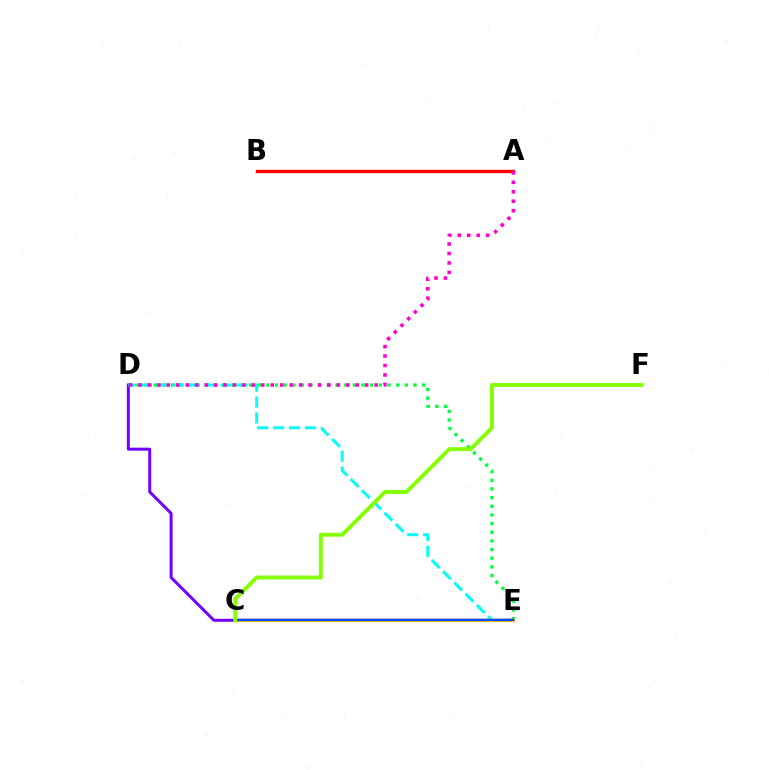{('D', 'E'): [{'color': '#00ff39', 'line_style': 'dotted', 'thickness': 2.35}, {'color': '#7200ff', 'line_style': 'solid', 'thickness': 2.16}, {'color': '#00fff6', 'line_style': 'dashed', 'thickness': 2.16}], ('A', 'B'): [{'color': '#ff0000', 'line_style': 'solid', 'thickness': 2.41}], ('A', 'D'): [{'color': '#ff00cf', 'line_style': 'dotted', 'thickness': 2.57}], ('C', 'E'): [{'color': '#ffbd00', 'line_style': 'solid', 'thickness': 2.34}, {'color': '#004bff', 'line_style': 'solid', 'thickness': 1.62}], ('C', 'F'): [{'color': '#84ff00', 'line_style': 'solid', 'thickness': 2.81}]}